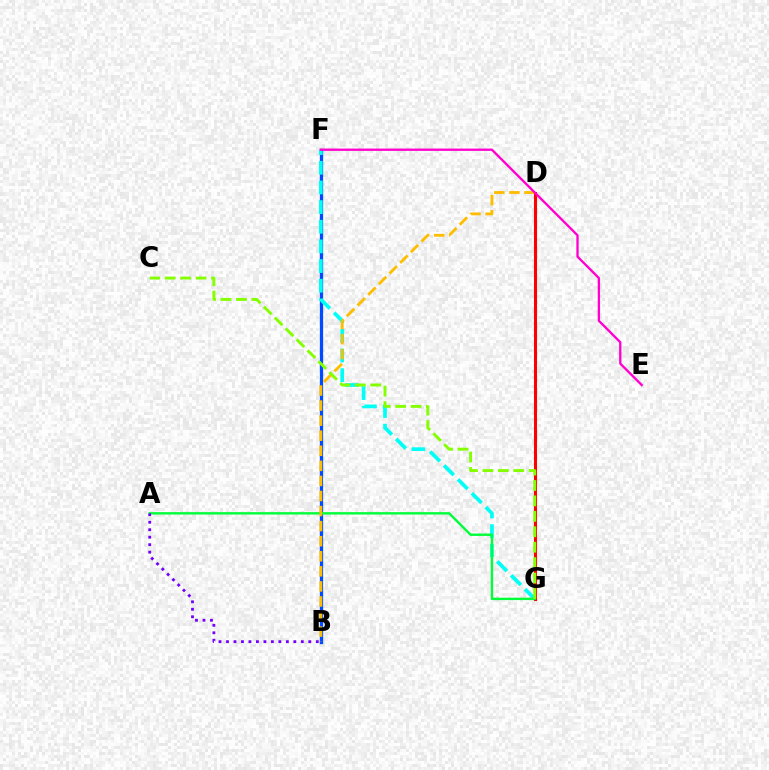{('B', 'F'): [{'color': '#004bff', 'line_style': 'solid', 'thickness': 2.36}], ('D', 'G'): [{'color': '#ff0000', 'line_style': 'solid', 'thickness': 2.21}], ('F', 'G'): [{'color': '#00fff6', 'line_style': 'dashed', 'thickness': 2.67}], ('A', 'G'): [{'color': '#00ff39', 'line_style': 'solid', 'thickness': 1.73}], ('B', 'D'): [{'color': '#ffbd00', 'line_style': 'dashed', 'thickness': 2.05}], ('E', 'F'): [{'color': '#ff00cf', 'line_style': 'solid', 'thickness': 1.67}], ('C', 'G'): [{'color': '#84ff00', 'line_style': 'dashed', 'thickness': 2.1}], ('A', 'B'): [{'color': '#7200ff', 'line_style': 'dotted', 'thickness': 2.03}]}